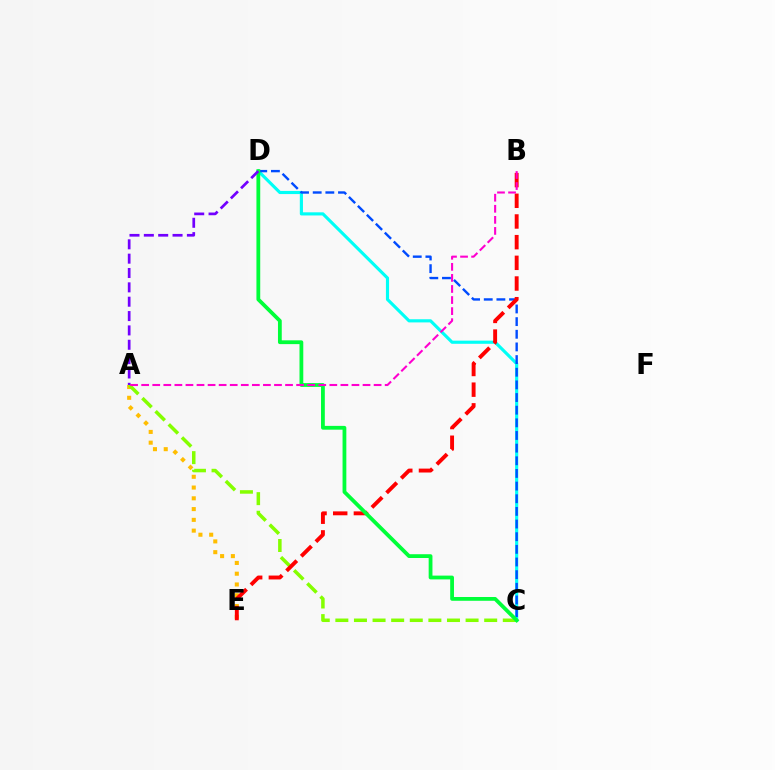{('C', 'D'): [{'color': '#00fff6', 'line_style': 'solid', 'thickness': 2.26}, {'color': '#004bff', 'line_style': 'dashed', 'thickness': 1.72}, {'color': '#00ff39', 'line_style': 'solid', 'thickness': 2.73}], ('A', 'E'): [{'color': '#ffbd00', 'line_style': 'dotted', 'thickness': 2.93}], ('A', 'C'): [{'color': '#84ff00', 'line_style': 'dashed', 'thickness': 2.53}], ('B', 'E'): [{'color': '#ff0000', 'line_style': 'dashed', 'thickness': 2.81}], ('A', 'D'): [{'color': '#7200ff', 'line_style': 'dashed', 'thickness': 1.95}], ('A', 'B'): [{'color': '#ff00cf', 'line_style': 'dashed', 'thickness': 1.5}]}